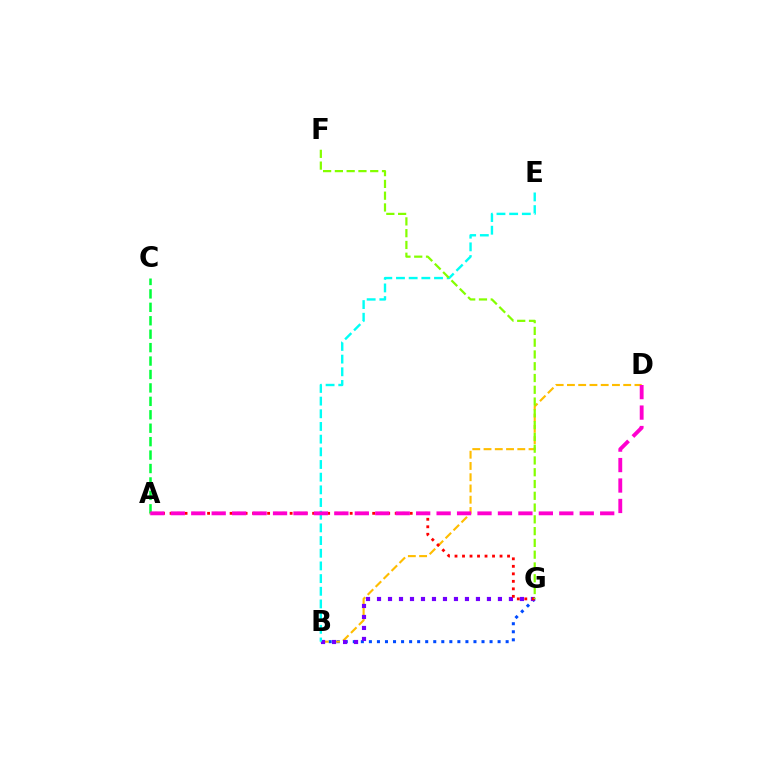{('B', 'G'): [{'color': '#004bff', 'line_style': 'dotted', 'thickness': 2.19}, {'color': '#7200ff', 'line_style': 'dotted', 'thickness': 2.99}], ('B', 'D'): [{'color': '#ffbd00', 'line_style': 'dashed', 'thickness': 1.53}], ('A', 'G'): [{'color': '#ff0000', 'line_style': 'dotted', 'thickness': 2.04}], ('B', 'E'): [{'color': '#00fff6', 'line_style': 'dashed', 'thickness': 1.72}], ('F', 'G'): [{'color': '#84ff00', 'line_style': 'dashed', 'thickness': 1.6}], ('A', 'C'): [{'color': '#00ff39', 'line_style': 'dashed', 'thickness': 1.82}], ('A', 'D'): [{'color': '#ff00cf', 'line_style': 'dashed', 'thickness': 2.78}]}